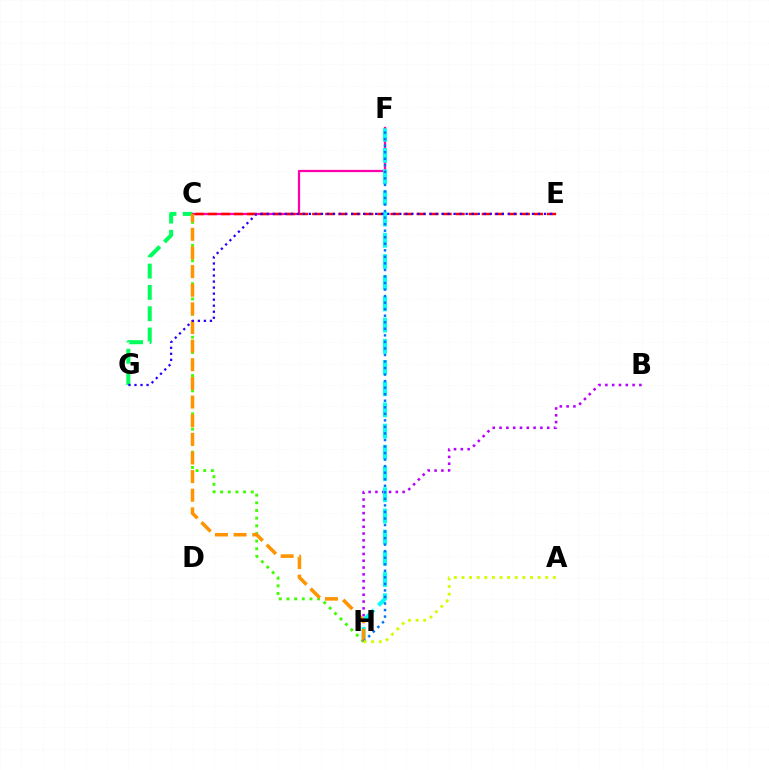{('C', 'G'): [{'color': '#00ff5c', 'line_style': 'dashed', 'thickness': 2.89}], ('C', 'F'): [{'color': '#ff00ac', 'line_style': 'solid', 'thickness': 1.63}], ('C', 'E'): [{'color': '#ff0000', 'line_style': 'dashed', 'thickness': 1.77}], ('B', 'H'): [{'color': '#b900ff', 'line_style': 'dotted', 'thickness': 1.85}], ('F', 'H'): [{'color': '#00fff6', 'line_style': 'dashed', 'thickness': 2.88}, {'color': '#0074ff', 'line_style': 'dotted', 'thickness': 1.78}], ('C', 'H'): [{'color': '#3dff00', 'line_style': 'dotted', 'thickness': 2.08}, {'color': '#ff9400', 'line_style': 'dashed', 'thickness': 2.53}], ('E', 'G'): [{'color': '#2500ff', 'line_style': 'dotted', 'thickness': 1.64}], ('A', 'H'): [{'color': '#d1ff00', 'line_style': 'dotted', 'thickness': 2.07}]}